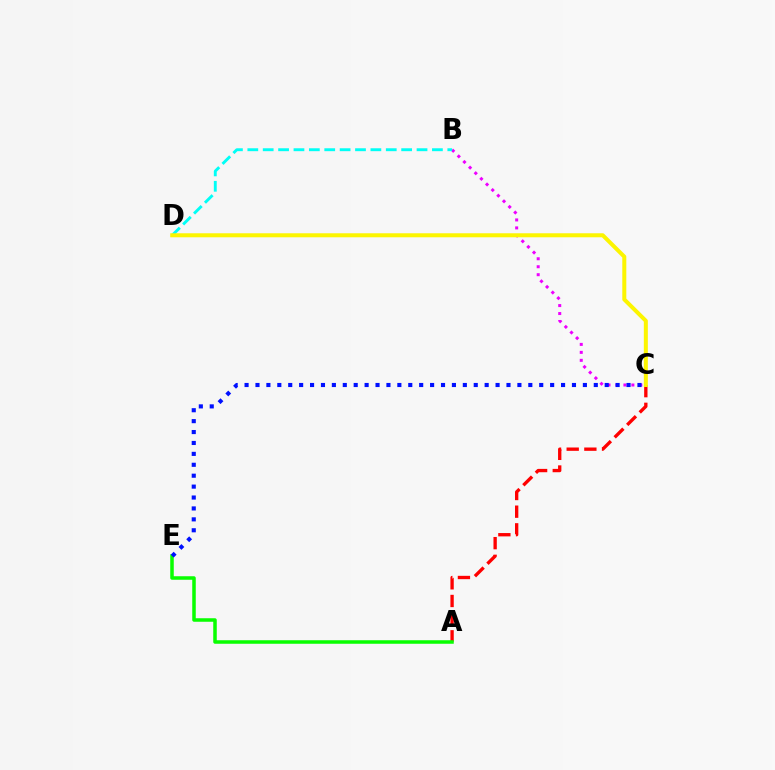{('A', 'C'): [{'color': '#ff0000', 'line_style': 'dashed', 'thickness': 2.4}], ('B', 'C'): [{'color': '#ee00ff', 'line_style': 'dotted', 'thickness': 2.16}], ('A', 'E'): [{'color': '#08ff00', 'line_style': 'solid', 'thickness': 2.53}], ('C', 'E'): [{'color': '#0010ff', 'line_style': 'dotted', 'thickness': 2.97}], ('B', 'D'): [{'color': '#00fff6', 'line_style': 'dashed', 'thickness': 2.09}], ('C', 'D'): [{'color': '#fcf500', 'line_style': 'solid', 'thickness': 2.89}]}